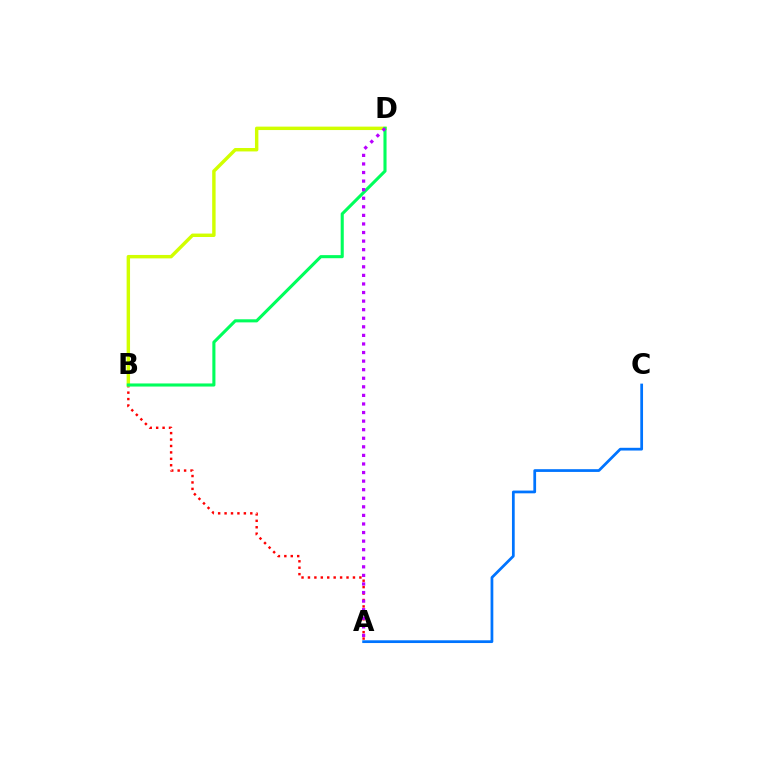{('A', 'B'): [{'color': '#ff0000', 'line_style': 'dotted', 'thickness': 1.75}], ('B', 'D'): [{'color': '#d1ff00', 'line_style': 'solid', 'thickness': 2.47}, {'color': '#00ff5c', 'line_style': 'solid', 'thickness': 2.23}], ('A', 'C'): [{'color': '#0074ff', 'line_style': 'solid', 'thickness': 1.97}], ('A', 'D'): [{'color': '#b900ff', 'line_style': 'dotted', 'thickness': 2.33}]}